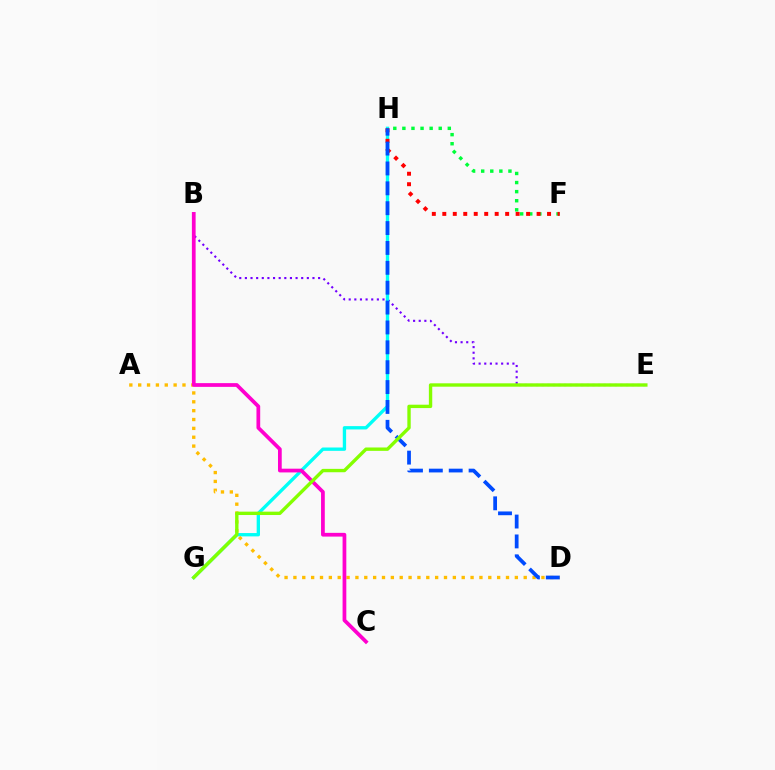{('B', 'E'): [{'color': '#7200ff', 'line_style': 'dotted', 'thickness': 1.53}], ('G', 'H'): [{'color': '#00fff6', 'line_style': 'solid', 'thickness': 2.4}], ('F', 'H'): [{'color': '#00ff39', 'line_style': 'dotted', 'thickness': 2.47}, {'color': '#ff0000', 'line_style': 'dotted', 'thickness': 2.85}], ('A', 'D'): [{'color': '#ffbd00', 'line_style': 'dotted', 'thickness': 2.41}], ('D', 'H'): [{'color': '#004bff', 'line_style': 'dashed', 'thickness': 2.7}], ('B', 'C'): [{'color': '#ff00cf', 'line_style': 'solid', 'thickness': 2.69}], ('E', 'G'): [{'color': '#84ff00', 'line_style': 'solid', 'thickness': 2.43}]}